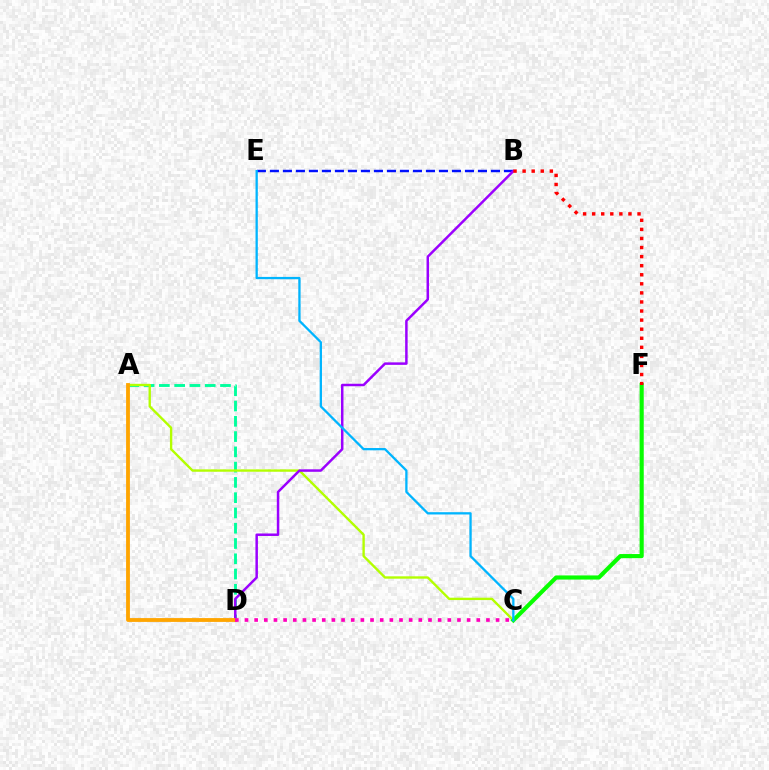{('A', 'D'): [{'color': '#00ff9d', 'line_style': 'dashed', 'thickness': 2.08}, {'color': '#ffa500', 'line_style': 'solid', 'thickness': 2.75}], ('A', 'C'): [{'color': '#b3ff00', 'line_style': 'solid', 'thickness': 1.7}], ('B', 'E'): [{'color': '#0010ff', 'line_style': 'dashed', 'thickness': 1.77}], ('B', 'D'): [{'color': '#9b00ff', 'line_style': 'solid', 'thickness': 1.79}], ('C', 'F'): [{'color': '#08ff00', 'line_style': 'solid', 'thickness': 2.97}], ('C', 'E'): [{'color': '#00b5ff', 'line_style': 'solid', 'thickness': 1.65}], ('C', 'D'): [{'color': '#ff00bd', 'line_style': 'dotted', 'thickness': 2.62}], ('B', 'F'): [{'color': '#ff0000', 'line_style': 'dotted', 'thickness': 2.46}]}